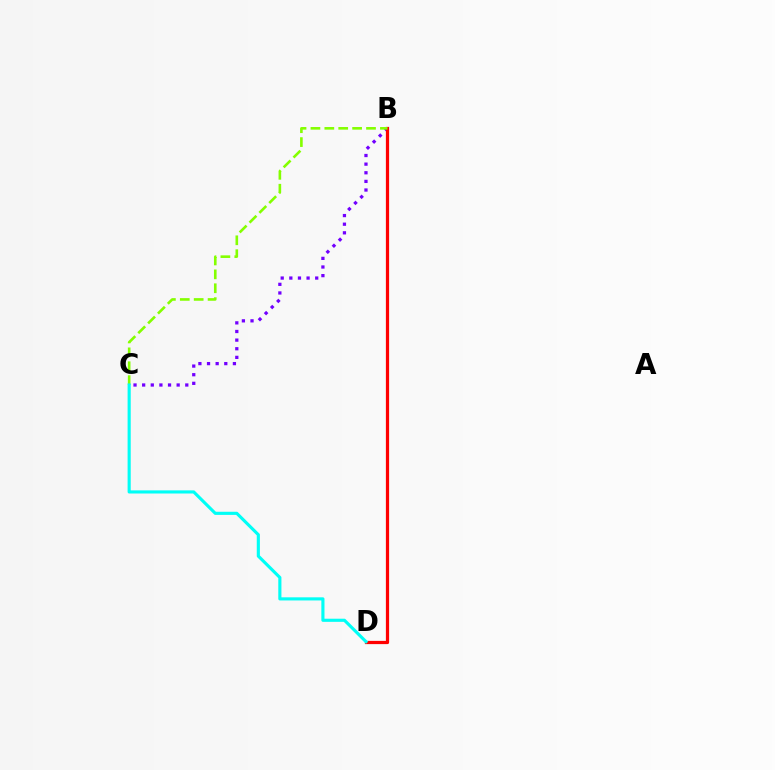{('B', 'C'): [{'color': '#7200ff', 'line_style': 'dotted', 'thickness': 2.34}, {'color': '#84ff00', 'line_style': 'dashed', 'thickness': 1.89}], ('B', 'D'): [{'color': '#ff0000', 'line_style': 'solid', 'thickness': 2.33}], ('C', 'D'): [{'color': '#00fff6', 'line_style': 'solid', 'thickness': 2.25}]}